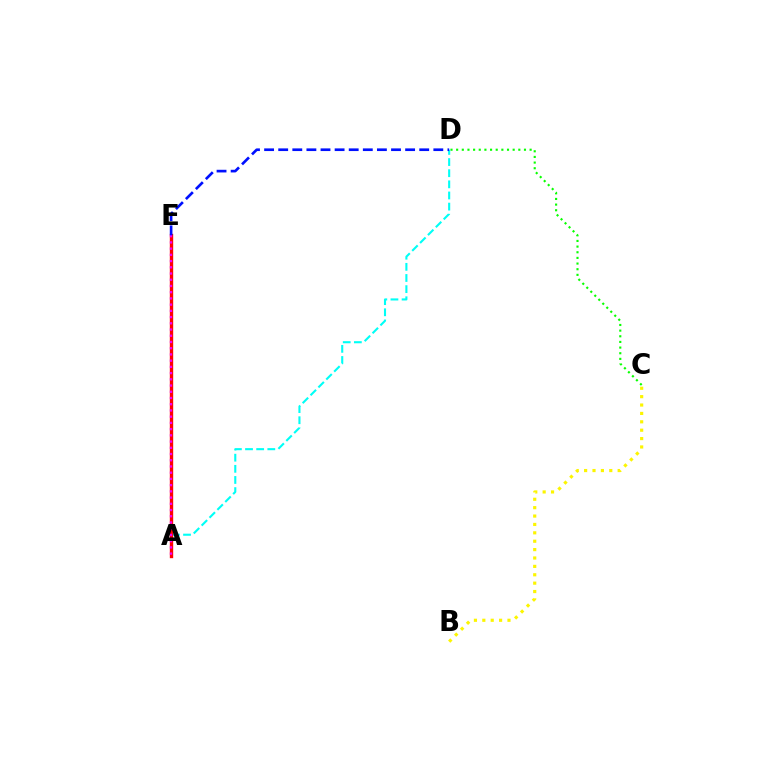{('C', 'D'): [{'color': '#08ff00', 'line_style': 'dotted', 'thickness': 1.54}], ('A', 'D'): [{'color': '#00fff6', 'line_style': 'dashed', 'thickness': 1.51}], ('B', 'C'): [{'color': '#fcf500', 'line_style': 'dotted', 'thickness': 2.28}], ('A', 'E'): [{'color': '#ff0000', 'line_style': 'solid', 'thickness': 2.43}, {'color': '#ee00ff', 'line_style': 'dotted', 'thickness': 1.69}], ('D', 'E'): [{'color': '#0010ff', 'line_style': 'dashed', 'thickness': 1.92}]}